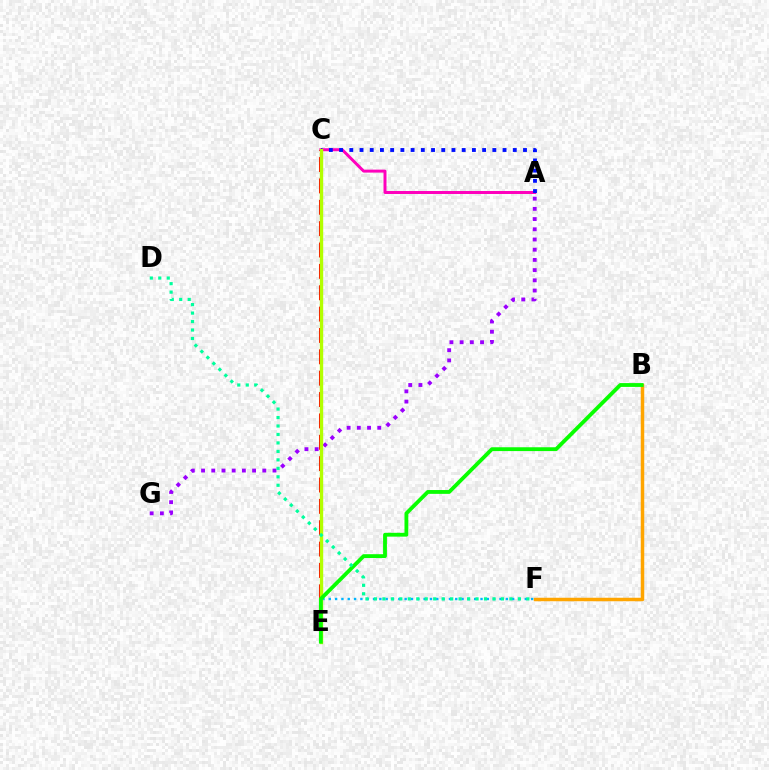{('A', 'C'): [{'color': '#ff00bd', 'line_style': 'solid', 'thickness': 2.14}, {'color': '#0010ff', 'line_style': 'dotted', 'thickness': 2.78}], ('A', 'G'): [{'color': '#9b00ff', 'line_style': 'dotted', 'thickness': 2.77}], ('B', 'F'): [{'color': '#ffa500', 'line_style': 'solid', 'thickness': 2.51}], ('C', 'E'): [{'color': '#ff0000', 'line_style': 'dashed', 'thickness': 2.9}, {'color': '#b3ff00', 'line_style': 'solid', 'thickness': 2.42}], ('E', 'F'): [{'color': '#00b5ff', 'line_style': 'dotted', 'thickness': 1.72}], ('B', 'E'): [{'color': '#08ff00', 'line_style': 'solid', 'thickness': 2.75}], ('D', 'F'): [{'color': '#00ff9d', 'line_style': 'dotted', 'thickness': 2.3}]}